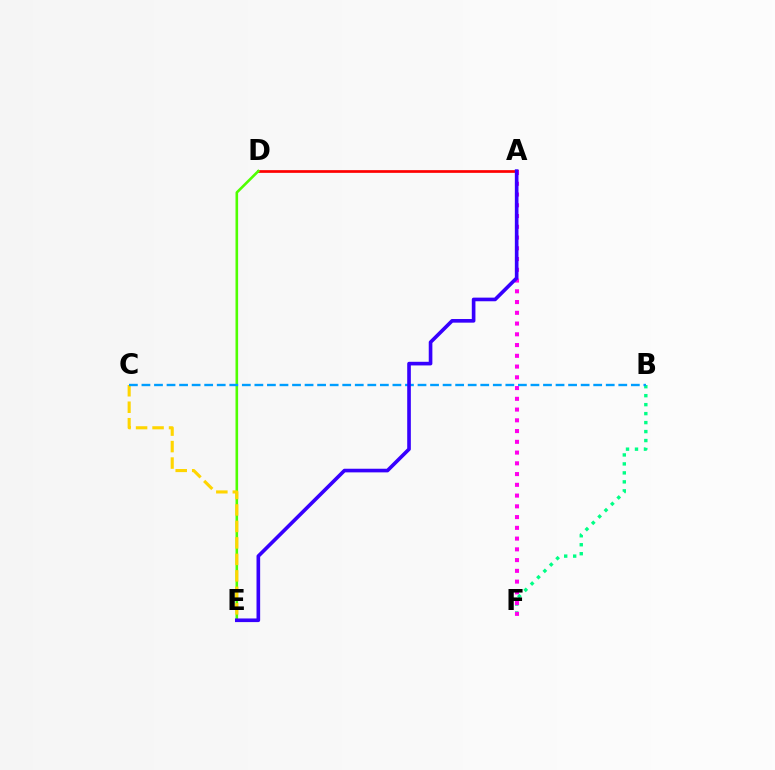{('B', 'F'): [{'color': '#00ff86', 'line_style': 'dotted', 'thickness': 2.44}], ('A', 'D'): [{'color': '#ff0000', 'line_style': 'solid', 'thickness': 1.95}], ('D', 'E'): [{'color': '#4fff00', 'line_style': 'solid', 'thickness': 1.88}], ('C', 'E'): [{'color': '#ffd500', 'line_style': 'dashed', 'thickness': 2.24}], ('B', 'C'): [{'color': '#009eff', 'line_style': 'dashed', 'thickness': 1.7}], ('A', 'F'): [{'color': '#ff00ed', 'line_style': 'dotted', 'thickness': 2.92}], ('A', 'E'): [{'color': '#3700ff', 'line_style': 'solid', 'thickness': 2.62}]}